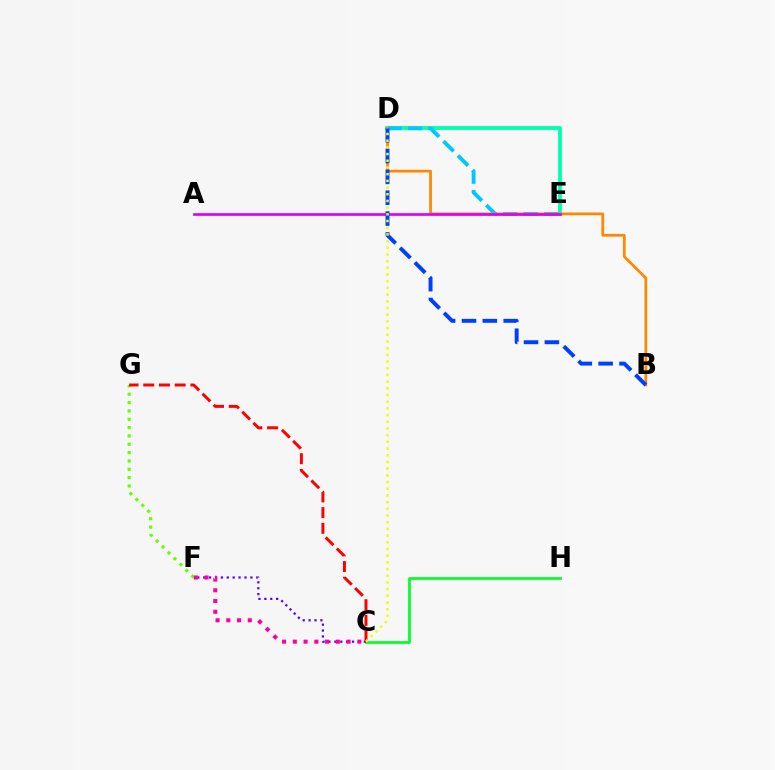{('D', 'E'): [{'color': '#00ffaf', 'line_style': 'solid', 'thickness': 2.74}, {'color': '#00c7ff', 'line_style': 'dashed', 'thickness': 2.78}], ('B', 'D'): [{'color': '#ff8800', 'line_style': 'solid', 'thickness': 1.98}, {'color': '#003fff', 'line_style': 'dashed', 'thickness': 2.83}], ('F', 'G'): [{'color': '#66ff00', 'line_style': 'dotted', 'thickness': 2.27}], ('C', 'H'): [{'color': '#00ff27', 'line_style': 'solid', 'thickness': 1.94}], ('C', 'F'): [{'color': '#4f00ff', 'line_style': 'dotted', 'thickness': 1.6}, {'color': '#ff00a0', 'line_style': 'dotted', 'thickness': 2.92}], ('A', 'E'): [{'color': '#d600ff', 'line_style': 'solid', 'thickness': 1.91}], ('C', 'G'): [{'color': '#ff0000', 'line_style': 'dashed', 'thickness': 2.14}], ('C', 'D'): [{'color': '#eeff00', 'line_style': 'dotted', 'thickness': 1.82}]}